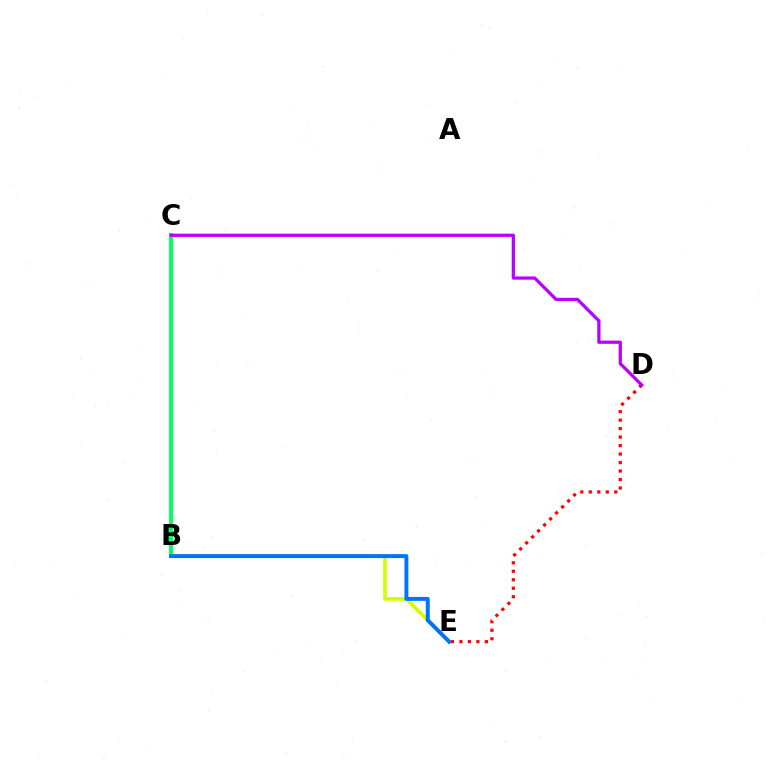{('B', 'E'): [{'color': '#d1ff00', 'line_style': 'solid', 'thickness': 2.65}, {'color': '#0074ff', 'line_style': 'solid', 'thickness': 2.84}], ('D', 'E'): [{'color': '#ff0000', 'line_style': 'dotted', 'thickness': 2.3}], ('B', 'C'): [{'color': '#00ff5c', 'line_style': 'solid', 'thickness': 2.79}], ('C', 'D'): [{'color': '#b900ff', 'line_style': 'solid', 'thickness': 2.33}]}